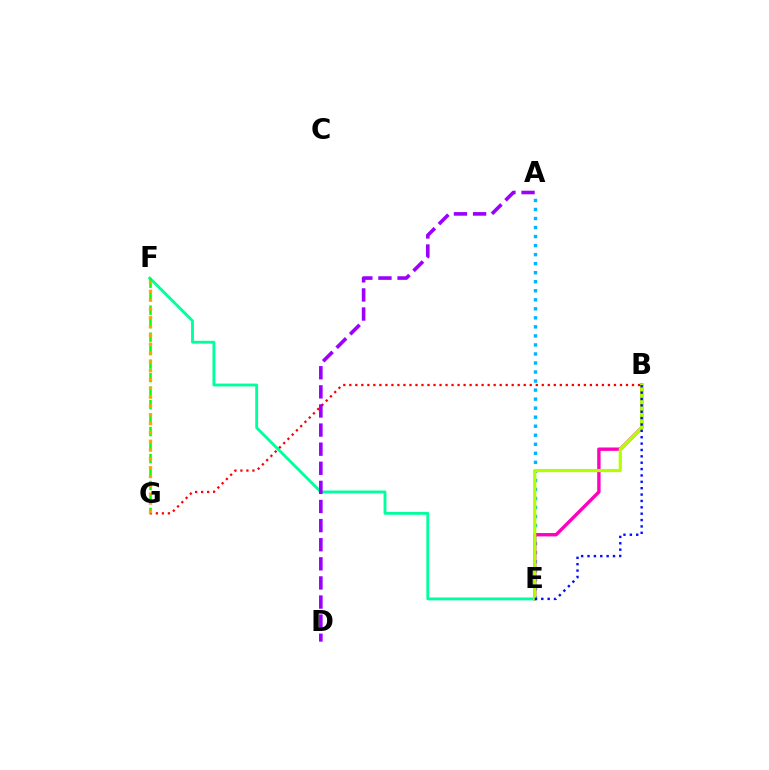{('A', 'E'): [{'color': '#00b5ff', 'line_style': 'dotted', 'thickness': 2.45}], ('B', 'E'): [{'color': '#ff00bd', 'line_style': 'solid', 'thickness': 2.43}, {'color': '#b3ff00', 'line_style': 'solid', 'thickness': 2.31}, {'color': '#0010ff', 'line_style': 'dotted', 'thickness': 1.73}], ('E', 'F'): [{'color': '#00ff9d', 'line_style': 'solid', 'thickness': 2.06}], ('F', 'G'): [{'color': '#08ff00', 'line_style': 'dashed', 'thickness': 1.83}, {'color': '#ffa500', 'line_style': 'dotted', 'thickness': 2.4}], ('B', 'G'): [{'color': '#ff0000', 'line_style': 'dotted', 'thickness': 1.63}], ('A', 'D'): [{'color': '#9b00ff', 'line_style': 'dashed', 'thickness': 2.6}]}